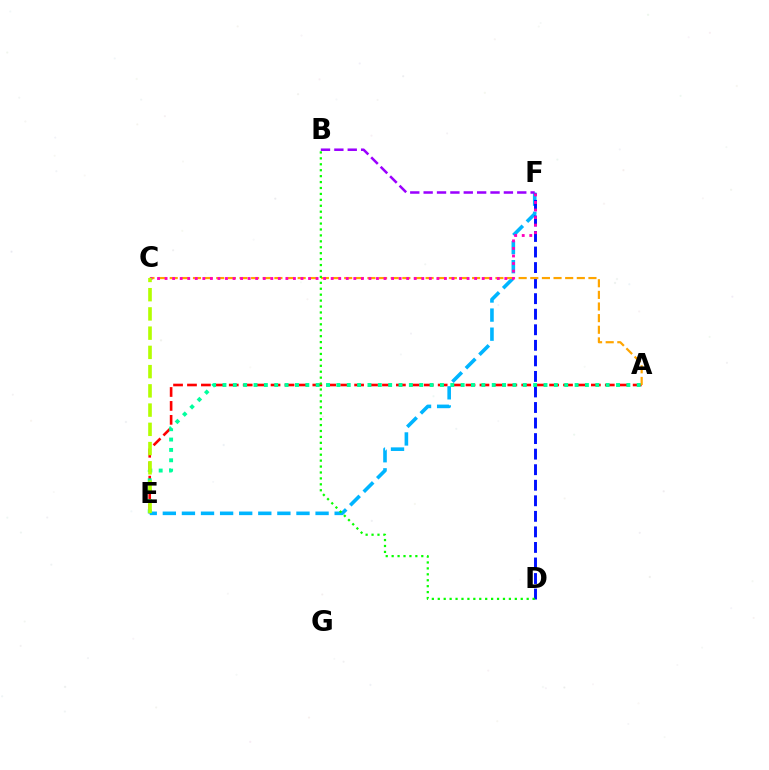{('A', 'E'): [{'color': '#ff0000', 'line_style': 'dashed', 'thickness': 1.89}, {'color': '#00ff9d', 'line_style': 'dotted', 'thickness': 2.81}], ('E', 'F'): [{'color': '#00b5ff', 'line_style': 'dashed', 'thickness': 2.59}], ('D', 'F'): [{'color': '#0010ff', 'line_style': 'dashed', 'thickness': 2.11}], ('A', 'C'): [{'color': '#ffa500', 'line_style': 'dashed', 'thickness': 1.58}], ('B', 'F'): [{'color': '#9b00ff', 'line_style': 'dashed', 'thickness': 1.82}], ('C', 'F'): [{'color': '#ff00bd', 'line_style': 'dotted', 'thickness': 2.05}], ('C', 'E'): [{'color': '#b3ff00', 'line_style': 'dashed', 'thickness': 2.61}], ('B', 'D'): [{'color': '#08ff00', 'line_style': 'dotted', 'thickness': 1.61}]}